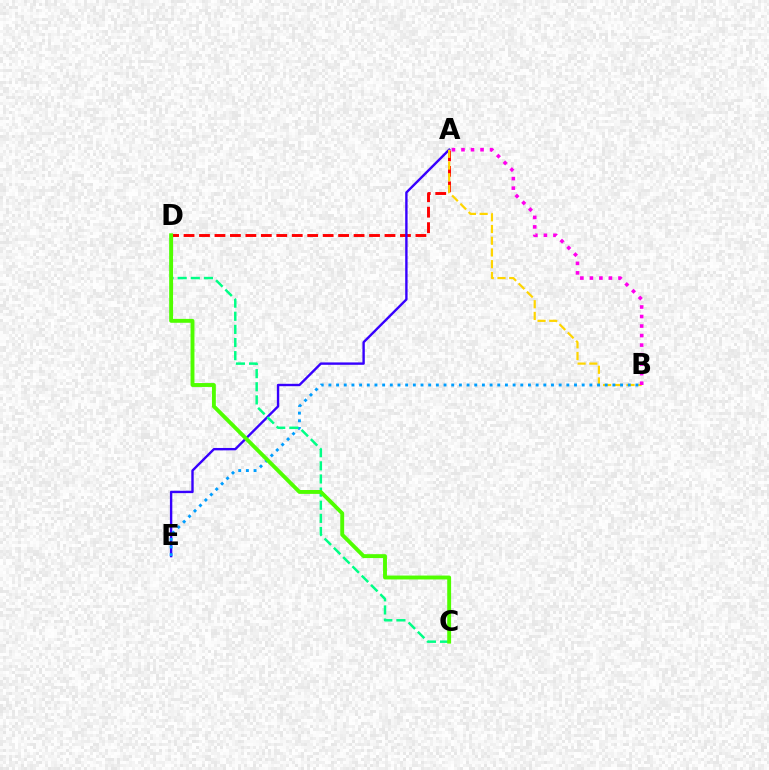{('A', 'D'): [{'color': '#ff0000', 'line_style': 'dashed', 'thickness': 2.1}], ('A', 'E'): [{'color': '#3700ff', 'line_style': 'solid', 'thickness': 1.72}], ('A', 'B'): [{'color': '#ffd500', 'line_style': 'dashed', 'thickness': 1.59}, {'color': '#ff00ed', 'line_style': 'dotted', 'thickness': 2.59}], ('B', 'E'): [{'color': '#009eff', 'line_style': 'dotted', 'thickness': 2.09}], ('C', 'D'): [{'color': '#00ff86', 'line_style': 'dashed', 'thickness': 1.78}, {'color': '#4fff00', 'line_style': 'solid', 'thickness': 2.8}]}